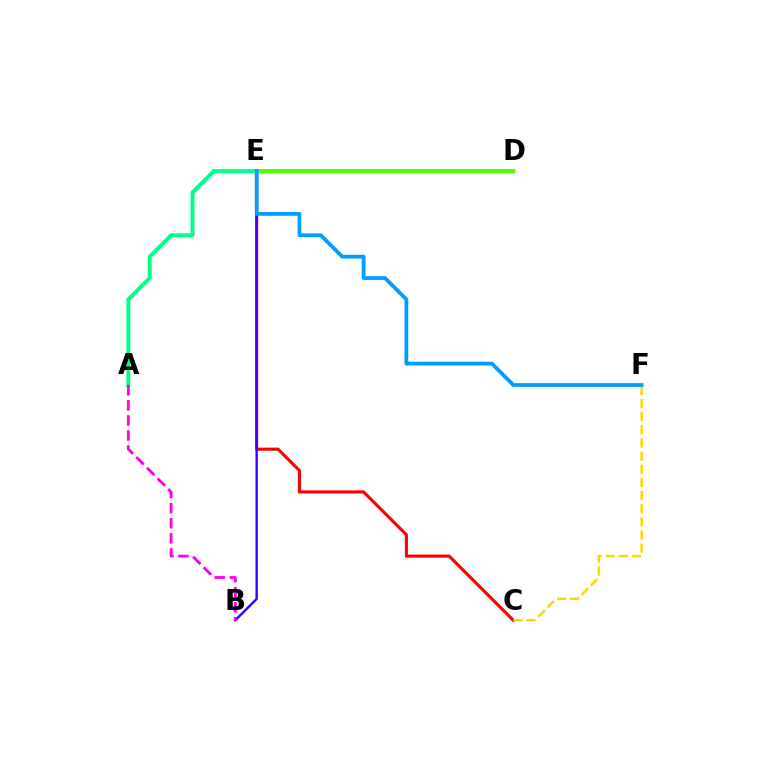{('A', 'D'): [{'color': '#00ff86', 'line_style': 'solid', 'thickness': 2.84}], ('C', 'E'): [{'color': '#ff0000', 'line_style': 'solid', 'thickness': 2.24}], ('C', 'F'): [{'color': '#ffd500', 'line_style': 'dashed', 'thickness': 1.79}], ('B', 'E'): [{'color': '#3700ff', 'line_style': 'solid', 'thickness': 1.74}], ('D', 'E'): [{'color': '#4fff00', 'line_style': 'solid', 'thickness': 2.36}], ('A', 'B'): [{'color': '#ff00ed', 'line_style': 'dashed', 'thickness': 2.05}], ('E', 'F'): [{'color': '#009eff', 'line_style': 'solid', 'thickness': 2.72}]}